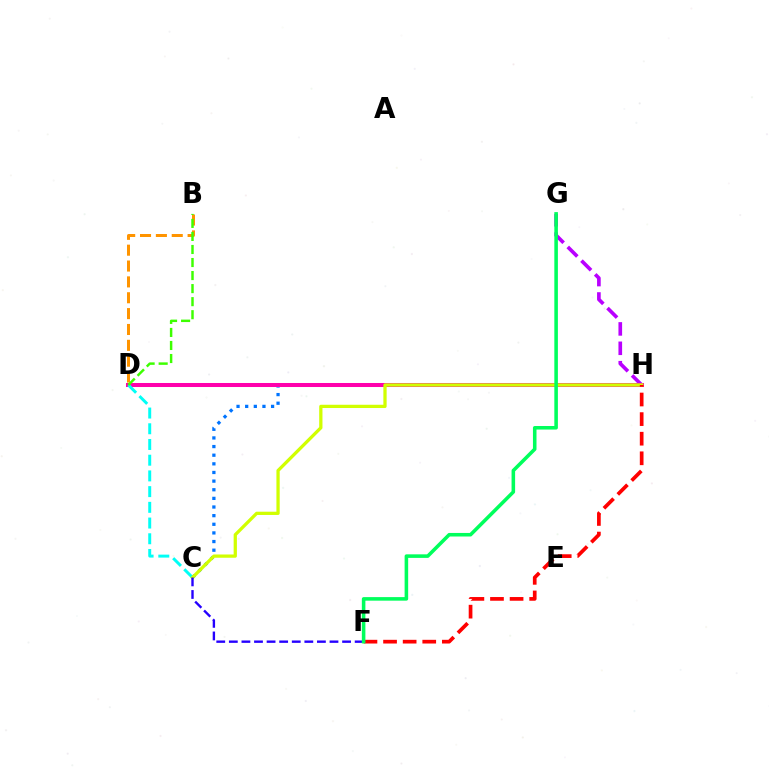{('C', 'H'): [{'color': '#0074ff', 'line_style': 'dotted', 'thickness': 2.35}, {'color': '#d1ff00', 'line_style': 'solid', 'thickness': 2.35}], ('G', 'H'): [{'color': '#b900ff', 'line_style': 'dashed', 'thickness': 2.63}], ('D', 'H'): [{'color': '#ff00ac', 'line_style': 'solid', 'thickness': 2.89}], ('C', 'D'): [{'color': '#00fff6', 'line_style': 'dashed', 'thickness': 2.13}], ('B', 'D'): [{'color': '#ff9400', 'line_style': 'dashed', 'thickness': 2.15}, {'color': '#3dff00', 'line_style': 'dashed', 'thickness': 1.77}], ('C', 'F'): [{'color': '#2500ff', 'line_style': 'dashed', 'thickness': 1.71}], ('F', 'H'): [{'color': '#ff0000', 'line_style': 'dashed', 'thickness': 2.66}], ('F', 'G'): [{'color': '#00ff5c', 'line_style': 'solid', 'thickness': 2.56}]}